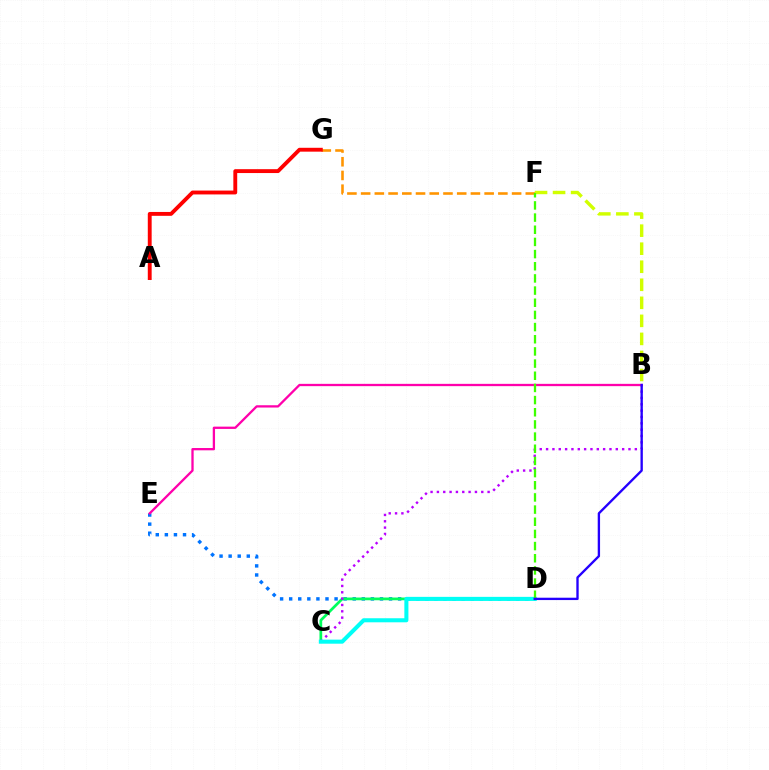{('D', 'E'): [{'color': '#0074ff', 'line_style': 'dotted', 'thickness': 2.47}], ('C', 'D'): [{'color': '#00ff5c', 'line_style': 'solid', 'thickness': 1.97}, {'color': '#00fff6', 'line_style': 'solid', 'thickness': 2.92}], ('B', 'F'): [{'color': '#d1ff00', 'line_style': 'dashed', 'thickness': 2.45}], ('F', 'G'): [{'color': '#ff9400', 'line_style': 'dashed', 'thickness': 1.86}], ('A', 'G'): [{'color': '#ff0000', 'line_style': 'solid', 'thickness': 2.79}], ('B', 'C'): [{'color': '#b900ff', 'line_style': 'dotted', 'thickness': 1.72}], ('B', 'E'): [{'color': '#ff00ac', 'line_style': 'solid', 'thickness': 1.65}], ('D', 'F'): [{'color': '#3dff00', 'line_style': 'dashed', 'thickness': 1.65}], ('B', 'D'): [{'color': '#2500ff', 'line_style': 'solid', 'thickness': 1.69}]}